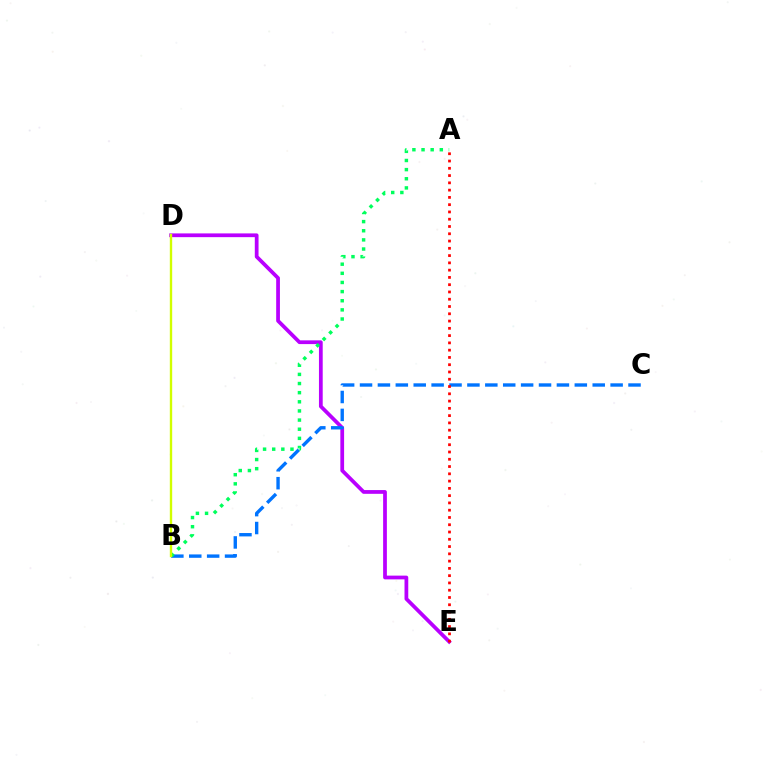{('D', 'E'): [{'color': '#b900ff', 'line_style': 'solid', 'thickness': 2.7}], ('B', 'C'): [{'color': '#0074ff', 'line_style': 'dashed', 'thickness': 2.43}], ('A', 'B'): [{'color': '#00ff5c', 'line_style': 'dotted', 'thickness': 2.48}], ('B', 'D'): [{'color': '#d1ff00', 'line_style': 'solid', 'thickness': 1.71}], ('A', 'E'): [{'color': '#ff0000', 'line_style': 'dotted', 'thickness': 1.98}]}